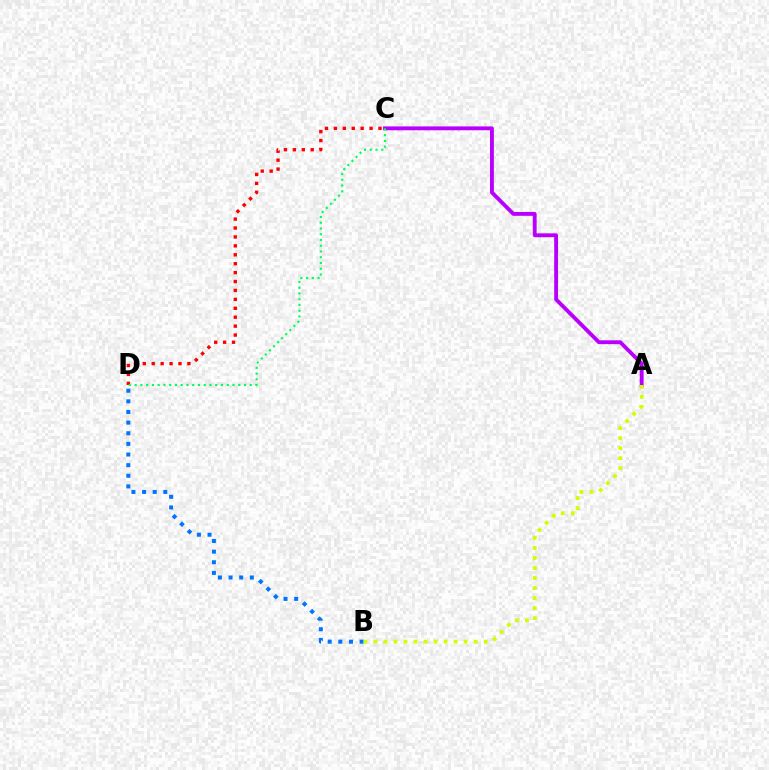{('A', 'C'): [{'color': '#b900ff', 'line_style': 'solid', 'thickness': 2.78}], ('C', 'D'): [{'color': '#ff0000', 'line_style': 'dotted', 'thickness': 2.42}, {'color': '#00ff5c', 'line_style': 'dotted', 'thickness': 1.56}], ('B', 'D'): [{'color': '#0074ff', 'line_style': 'dotted', 'thickness': 2.89}], ('A', 'B'): [{'color': '#d1ff00', 'line_style': 'dotted', 'thickness': 2.72}]}